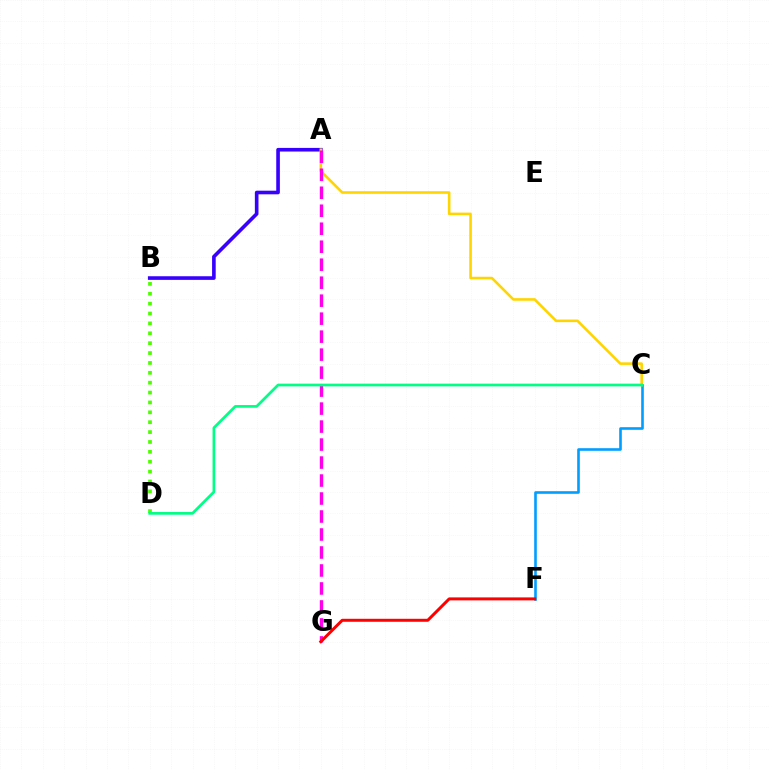{('C', 'F'): [{'color': '#009eff', 'line_style': 'solid', 'thickness': 1.88}], ('A', 'B'): [{'color': '#3700ff', 'line_style': 'solid', 'thickness': 2.61}], ('B', 'D'): [{'color': '#4fff00', 'line_style': 'dotted', 'thickness': 2.68}], ('A', 'C'): [{'color': '#ffd500', 'line_style': 'solid', 'thickness': 1.87}], ('A', 'G'): [{'color': '#ff00ed', 'line_style': 'dashed', 'thickness': 2.44}], ('F', 'G'): [{'color': '#ff0000', 'line_style': 'solid', 'thickness': 2.15}], ('C', 'D'): [{'color': '#00ff86', 'line_style': 'solid', 'thickness': 1.95}]}